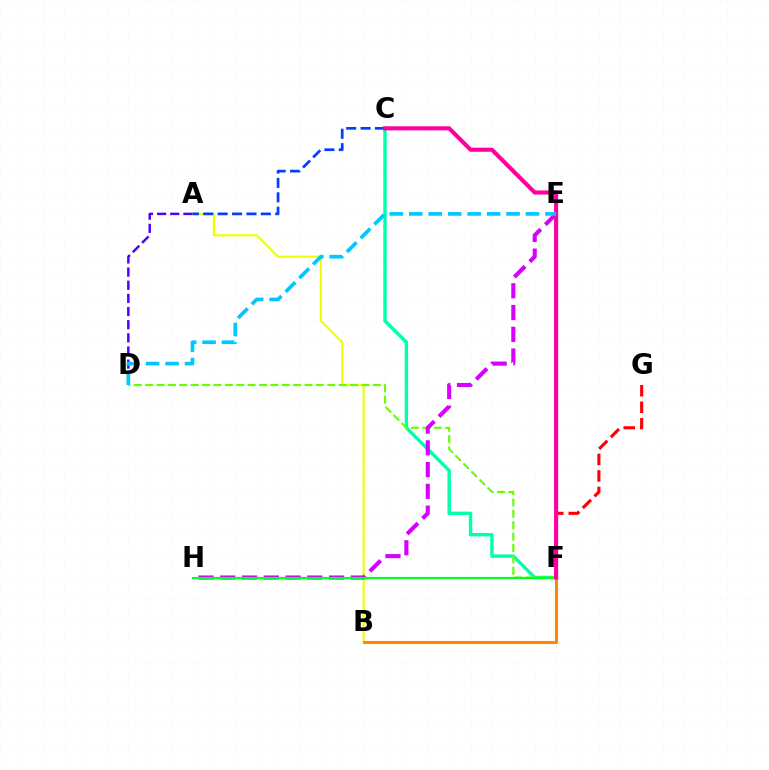{('A', 'B'): [{'color': '#eeff00', 'line_style': 'solid', 'thickness': 1.56}], ('C', 'F'): [{'color': '#00ffaf', 'line_style': 'solid', 'thickness': 2.46}, {'color': '#ff00a0', 'line_style': 'solid', 'thickness': 2.96}], ('D', 'F'): [{'color': '#66ff00', 'line_style': 'dashed', 'thickness': 1.55}], ('A', 'C'): [{'color': '#003fff', 'line_style': 'dashed', 'thickness': 1.96}], ('B', 'F'): [{'color': '#ff8800', 'line_style': 'solid', 'thickness': 2.22}], ('A', 'D'): [{'color': '#4f00ff', 'line_style': 'dashed', 'thickness': 1.79}], ('E', 'H'): [{'color': '#d600ff', 'line_style': 'dashed', 'thickness': 2.96}], ('F', 'G'): [{'color': '#ff0000', 'line_style': 'dashed', 'thickness': 2.24}], ('F', 'H'): [{'color': '#00ff27', 'line_style': 'solid', 'thickness': 1.56}], ('D', 'E'): [{'color': '#00c7ff', 'line_style': 'dashed', 'thickness': 2.64}]}